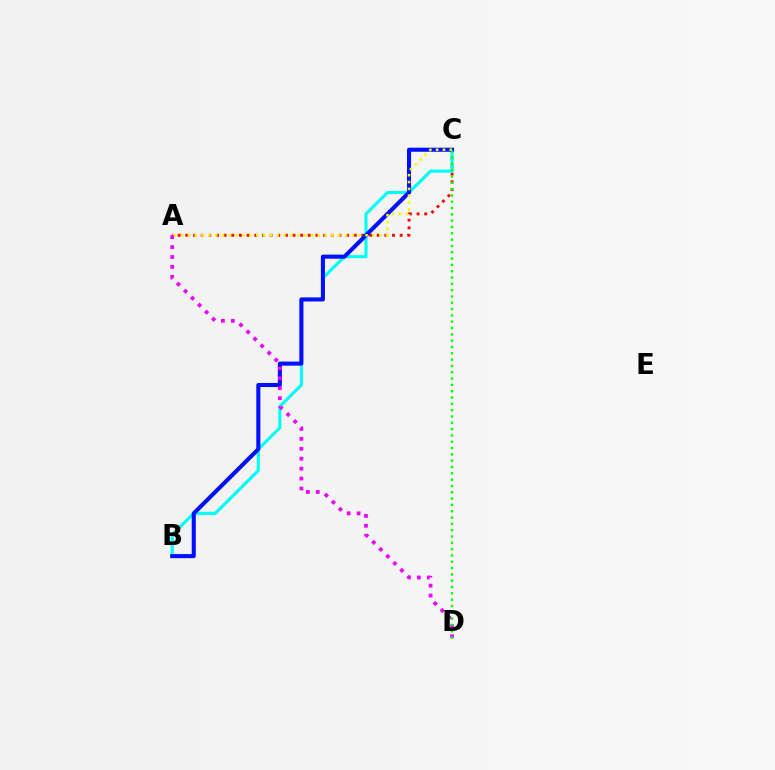{('A', 'C'): [{'color': '#ff0000', 'line_style': 'dotted', 'thickness': 2.08}, {'color': '#fcf500', 'line_style': 'dotted', 'thickness': 1.86}], ('B', 'C'): [{'color': '#00fff6', 'line_style': 'solid', 'thickness': 2.24}, {'color': '#0010ff', 'line_style': 'solid', 'thickness': 2.93}], ('A', 'D'): [{'color': '#ee00ff', 'line_style': 'dotted', 'thickness': 2.7}], ('C', 'D'): [{'color': '#08ff00', 'line_style': 'dotted', 'thickness': 1.72}]}